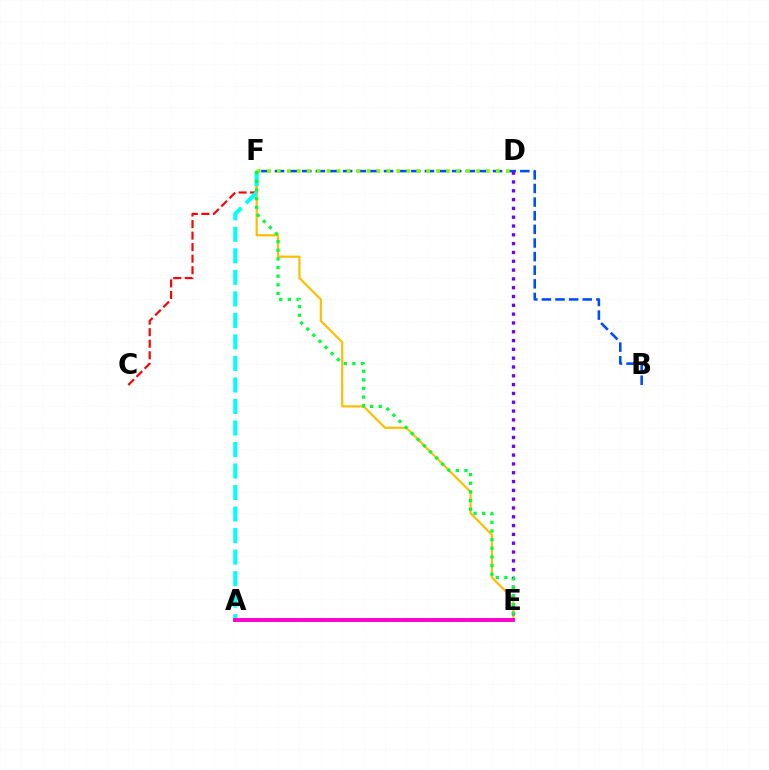{('C', 'F'): [{'color': '#ff0000', 'line_style': 'dashed', 'thickness': 1.57}], ('B', 'F'): [{'color': '#004bff', 'line_style': 'dashed', 'thickness': 1.85}], ('D', 'F'): [{'color': '#84ff00', 'line_style': 'dotted', 'thickness': 2.7}], ('E', 'F'): [{'color': '#ffbd00', 'line_style': 'solid', 'thickness': 1.57}, {'color': '#00ff39', 'line_style': 'dotted', 'thickness': 2.35}], ('A', 'F'): [{'color': '#00fff6', 'line_style': 'dashed', 'thickness': 2.92}], ('D', 'E'): [{'color': '#7200ff', 'line_style': 'dotted', 'thickness': 2.39}], ('A', 'E'): [{'color': '#ff00cf', 'line_style': 'solid', 'thickness': 2.81}]}